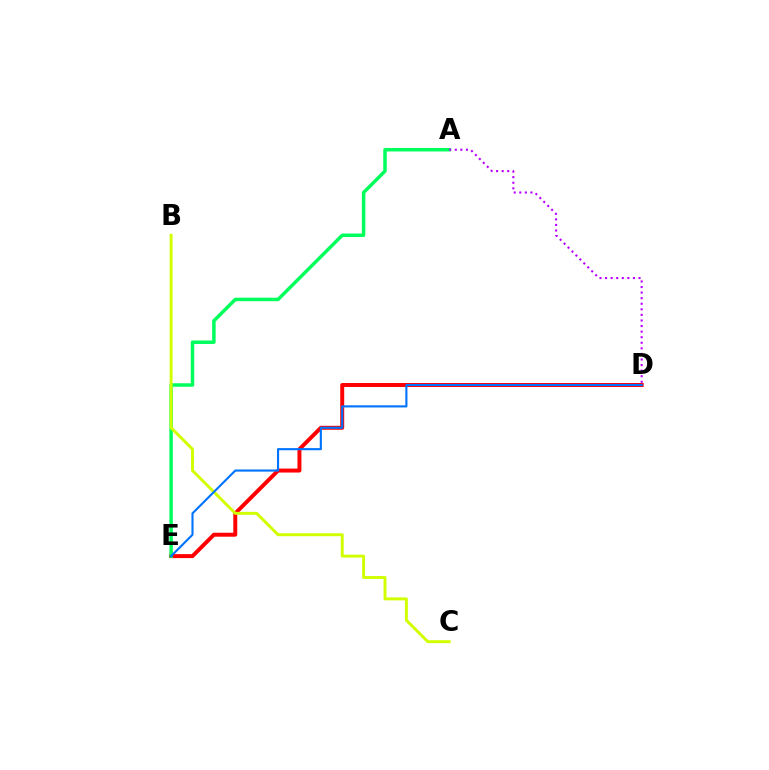{('D', 'E'): [{'color': '#ff0000', 'line_style': 'solid', 'thickness': 2.85}, {'color': '#0074ff', 'line_style': 'solid', 'thickness': 1.53}], ('A', 'E'): [{'color': '#00ff5c', 'line_style': 'solid', 'thickness': 2.5}], ('B', 'C'): [{'color': '#d1ff00', 'line_style': 'solid', 'thickness': 2.12}], ('A', 'D'): [{'color': '#b900ff', 'line_style': 'dotted', 'thickness': 1.51}]}